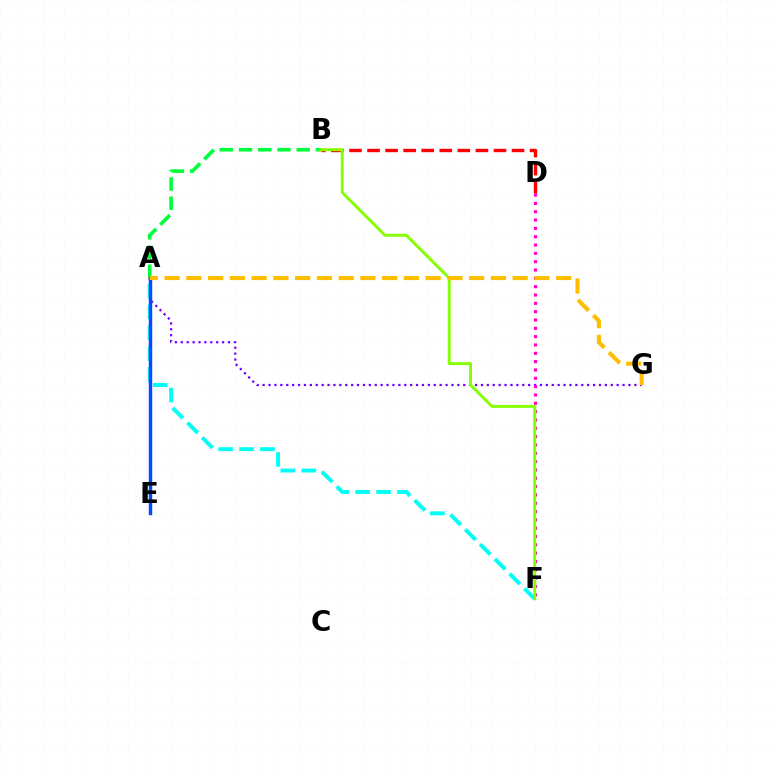{('A', 'G'): [{'color': '#7200ff', 'line_style': 'dotted', 'thickness': 1.6}, {'color': '#ffbd00', 'line_style': 'dashed', 'thickness': 2.96}], ('A', 'F'): [{'color': '#00fff6', 'line_style': 'dashed', 'thickness': 2.84}], ('A', 'B'): [{'color': '#00ff39', 'line_style': 'dashed', 'thickness': 2.61}], ('A', 'E'): [{'color': '#004bff', 'line_style': 'solid', 'thickness': 2.46}], ('B', 'D'): [{'color': '#ff0000', 'line_style': 'dashed', 'thickness': 2.45}], ('D', 'F'): [{'color': '#ff00cf', 'line_style': 'dotted', 'thickness': 2.26}], ('B', 'F'): [{'color': '#84ff00', 'line_style': 'solid', 'thickness': 2.09}]}